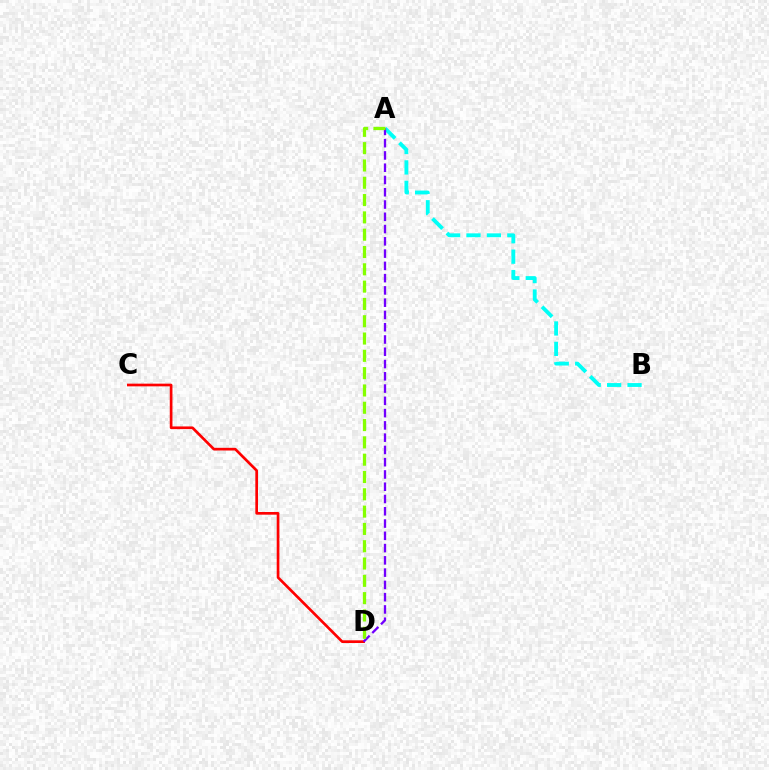{('C', 'D'): [{'color': '#ff0000', 'line_style': 'solid', 'thickness': 1.93}], ('A', 'B'): [{'color': '#00fff6', 'line_style': 'dashed', 'thickness': 2.77}], ('A', 'D'): [{'color': '#7200ff', 'line_style': 'dashed', 'thickness': 1.67}, {'color': '#84ff00', 'line_style': 'dashed', 'thickness': 2.35}]}